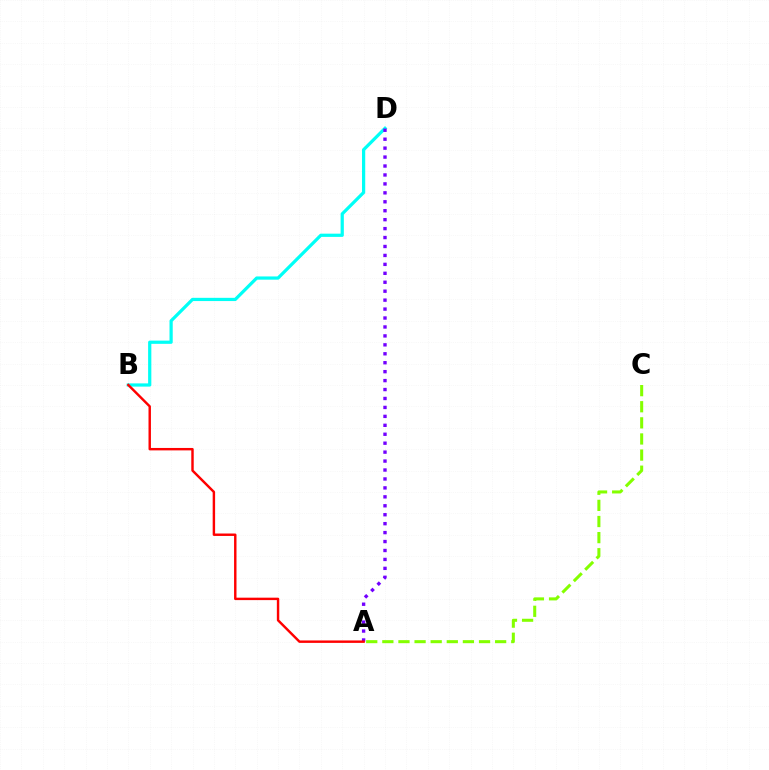{('A', 'C'): [{'color': '#84ff00', 'line_style': 'dashed', 'thickness': 2.19}], ('B', 'D'): [{'color': '#00fff6', 'line_style': 'solid', 'thickness': 2.32}], ('A', 'D'): [{'color': '#7200ff', 'line_style': 'dotted', 'thickness': 2.43}], ('A', 'B'): [{'color': '#ff0000', 'line_style': 'solid', 'thickness': 1.75}]}